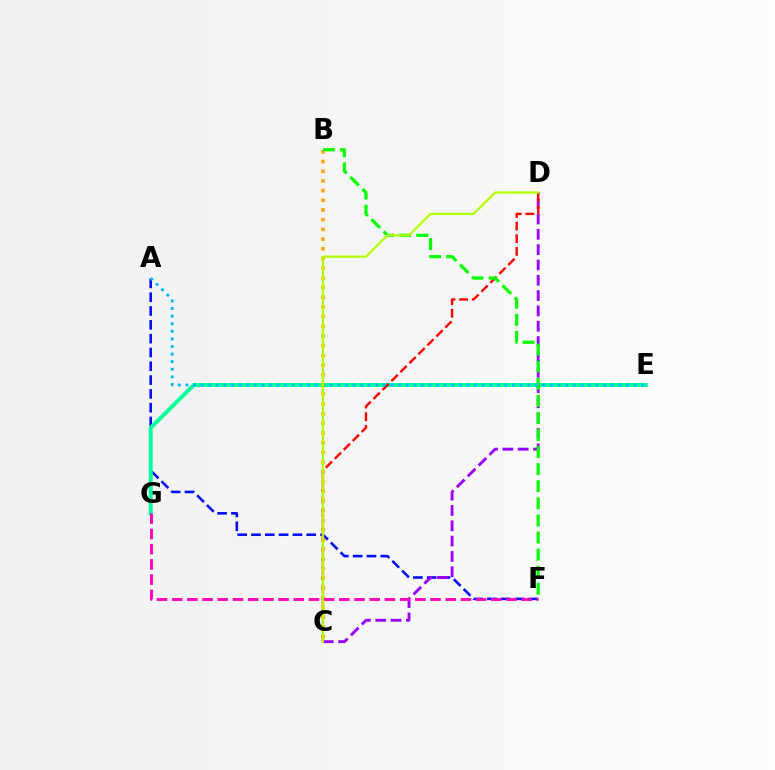{('A', 'F'): [{'color': '#0010ff', 'line_style': 'dashed', 'thickness': 1.88}], ('E', 'G'): [{'color': '#00ff9d', 'line_style': 'solid', 'thickness': 2.84}], ('C', 'D'): [{'color': '#9b00ff', 'line_style': 'dashed', 'thickness': 2.08}, {'color': '#ff0000', 'line_style': 'dashed', 'thickness': 1.72}, {'color': '#b3ff00', 'line_style': 'solid', 'thickness': 1.61}], ('B', 'C'): [{'color': '#ffa500', 'line_style': 'dotted', 'thickness': 2.63}], ('F', 'G'): [{'color': '#ff00bd', 'line_style': 'dashed', 'thickness': 2.06}], ('B', 'F'): [{'color': '#08ff00', 'line_style': 'dashed', 'thickness': 2.32}], ('A', 'E'): [{'color': '#00b5ff', 'line_style': 'dotted', 'thickness': 2.06}]}